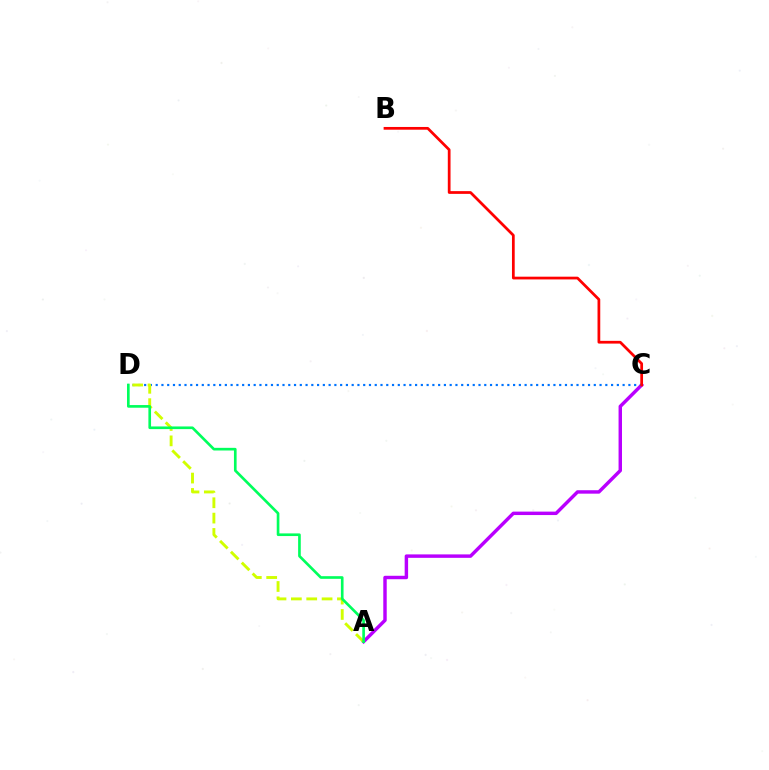{('A', 'C'): [{'color': '#b900ff', 'line_style': 'solid', 'thickness': 2.48}], ('C', 'D'): [{'color': '#0074ff', 'line_style': 'dotted', 'thickness': 1.57}], ('A', 'D'): [{'color': '#d1ff00', 'line_style': 'dashed', 'thickness': 2.09}, {'color': '#00ff5c', 'line_style': 'solid', 'thickness': 1.91}], ('B', 'C'): [{'color': '#ff0000', 'line_style': 'solid', 'thickness': 1.97}]}